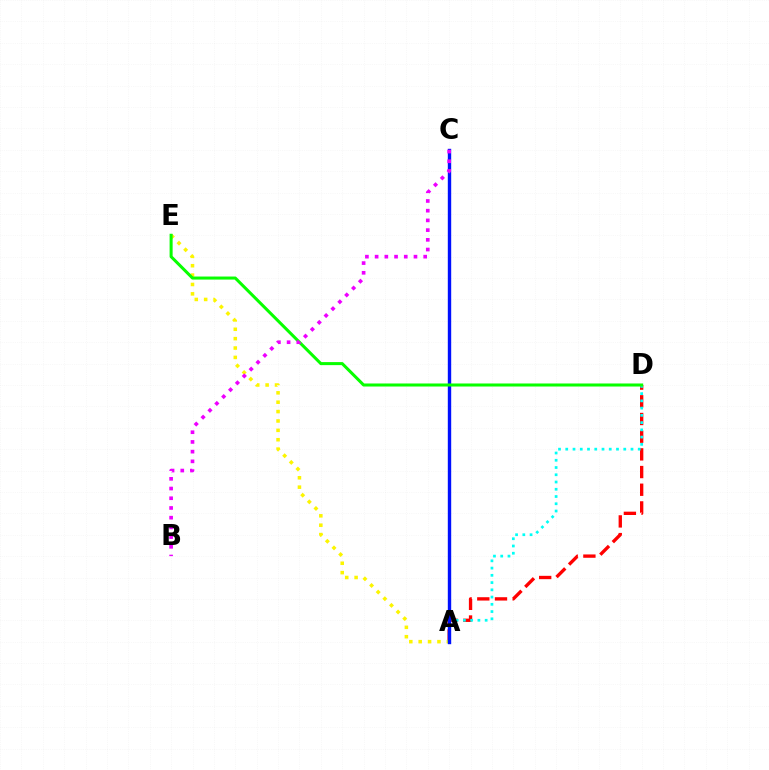{('A', 'D'): [{'color': '#ff0000', 'line_style': 'dashed', 'thickness': 2.4}, {'color': '#00fff6', 'line_style': 'dotted', 'thickness': 1.97}], ('A', 'E'): [{'color': '#fcf500', 'line_style': 'dotted', 'thickness': 2.55}], ('A', 'C'): [{'color': '#0010ff', 'line_style': 'solid', 'thickness': 2.44}], ('D', 'E'): [{'color': '#08ff00', 'line_style': 'solid', 'thickness': 2.19}], ('B', 'C'): [{'color': '#ee00ff', 'line_style': 'dotted', 'thickness': 2.64}]}